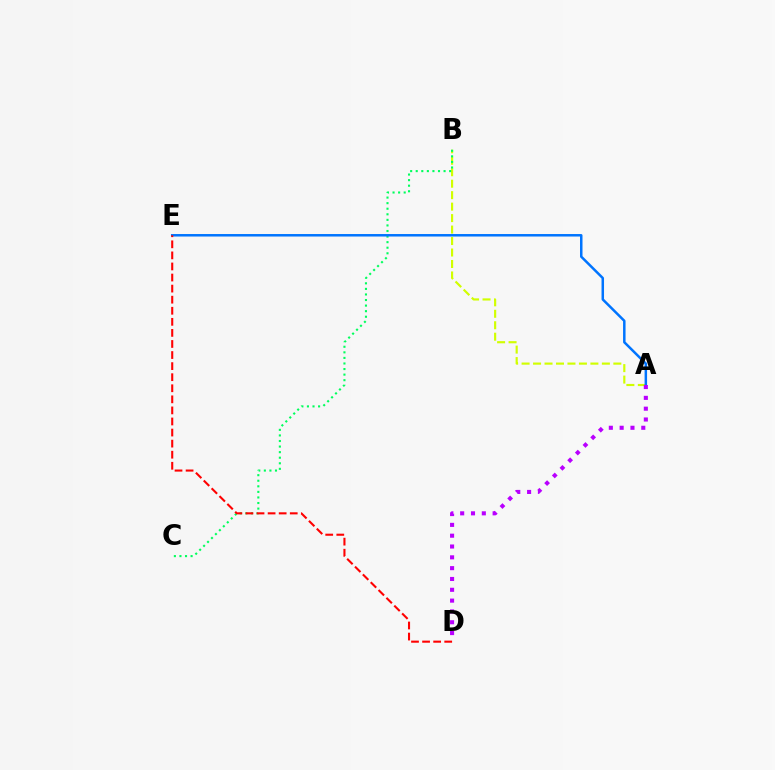{('A', 'B'): [{'color': '#d1ff00', 'line_style': 'dashed', 'thickness': 1.56}], ('B', 'C'): [{'color': '#00ff5c', 'line_style': 'dotted', 'thickness': 1.51}], ('A', 'E'): [{'color': '#0074ff', 'line_style': 'solid', 'thickness': 1.79}], ('D', 'E'): [{'color': '#ff0000', 'line_style': 'dashed', 'thickness': 1.5}], ('A', 'D'): [{'color': '#b900ff', 'line_style': 'dotted', 'thickness': 2.94}]}